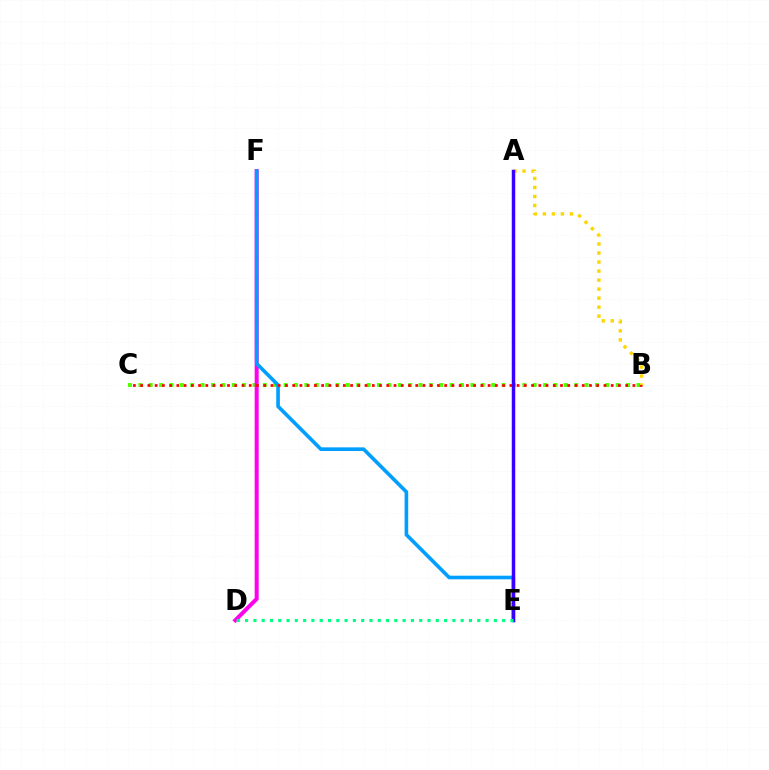{('B', 'C'): [{'color': '#4fff00', 'line_style': 'dotted', 'thickness': 2.82}, {'color': '#ff0000', 'line_style': 'dotted', 'thickness': 1.97}], ('D', 'F'): [{'color': '#ff00ed', 'line_style': 'solid', 'thickness': 2.88}], ('E', 'F'): [{'color': '#009eff', 'line_style': 'solid', 'thickness': 2.62}], ('A', 'B'): [{'color': '#ffd500', 'line_style': 'dotted', 'thickness': 2.45}], ('A', 'E'): [{'color': '#3700ff', 'line_style': 'solid', 'thickness': 2.5}], ('D', 'E'): [{'color': '#00ff86', 'line_style': 'dotted', 'thickness': 2.25}]}